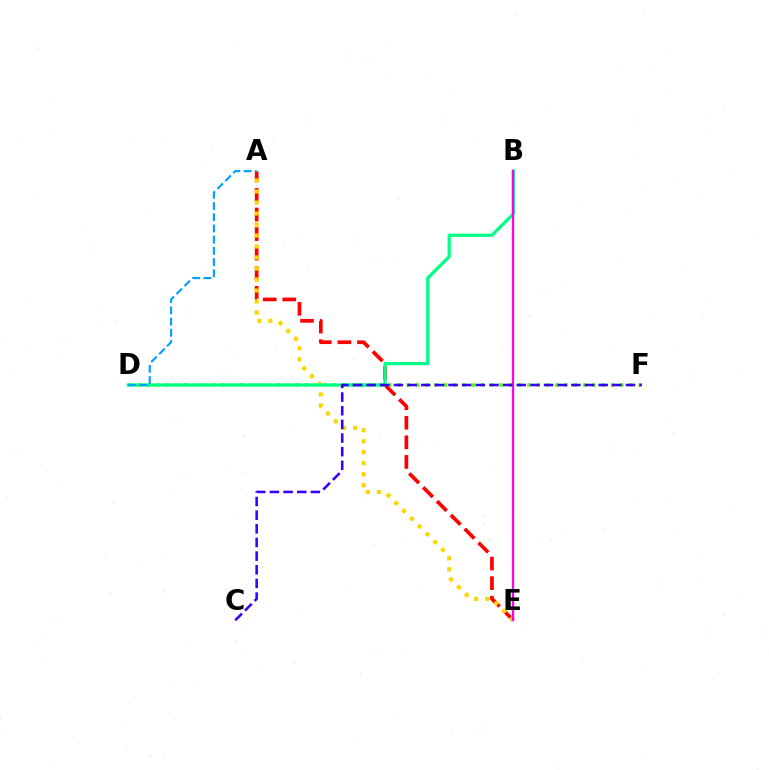{('D', 'F'): [{'color': '#4fff00', 'line_style': 'dotted', 'thickness': 2.52}], ('A', 'E'): [{'color': '#ff0000', 'line_style': 'dashed', 'thickness': 2.66}, {'color': '#ffd500', 'line_style': 'dotted', 'thickness': 2.99}], ('B', 'D'): [{'color': '#00ff86', 'line_style': 'solid', 'thickness': 2.33}], ('A', 'D'): [{'color': '#009eff', 'line_style': 'dashed', 'thickness': 1.52}], ('B', 'E'): [{'color': '#ff00ed', 'line_style': 'solid', 'thickness': 1.64}], ('C', 'F'): [{'color': '#3700ff', 'line_style': 'dashed', 'thickness': 1.85}]}